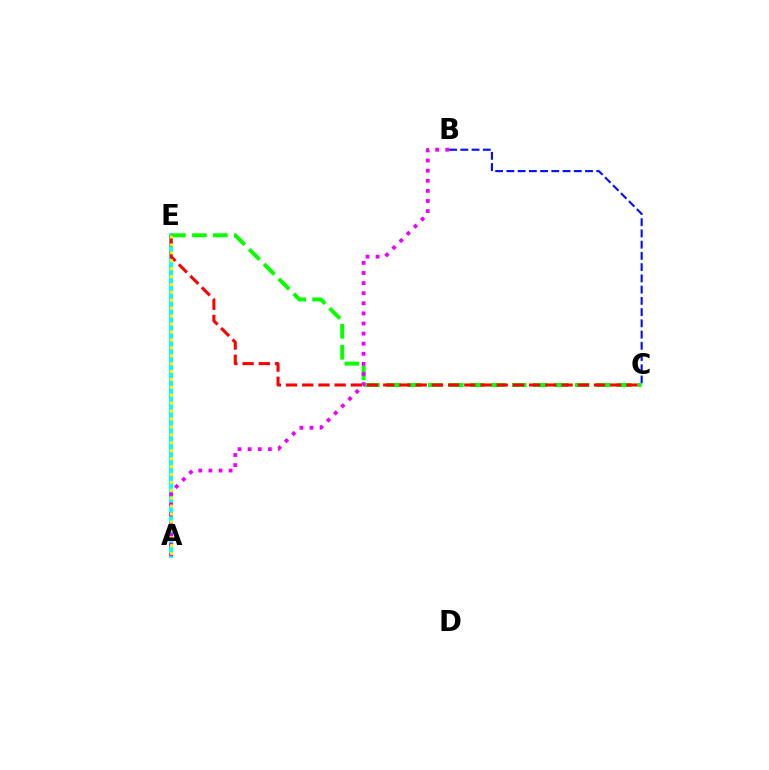{('B', 'C'): [{'color': '#0010ff', 'line_style': 'dashed', 'thickness': 1.53}], ('A', 'E'): [{'color': '#00fff6', 'line_style': 'solid', 'thickness': 2.79}, {'color': '#fcf500', 'line_style': 'dotted', 'thickness': 2.15}], ('C', 'E'): [{'color': '#08ff00', 'line_style': 'dashed', 'thickness': 2.85}, {'color': '#ff0000', 'line_style': 'dashed', 'thickness': 2.2}], ('A', 'B'): [{'color': '#ee00ff', 'line_style': 'dotted', 'thickness': 2.74}]}